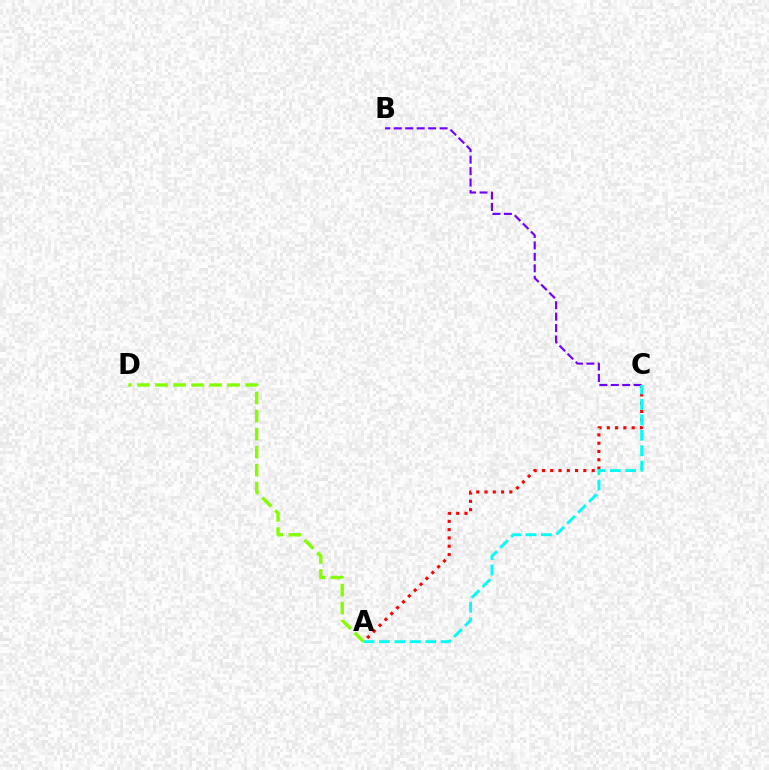{('B', 'C'): [{'color': '#7200ff', 'line_style': 'dashed', 'thickness': 1.56}], ('A', 'C'): [{'color': '#ff0000', 'line_style': 'dotted', 'thickness': 2.25}, {'color': '#00fff6', 'line_style': 'dashed', 'thickness': 2.1}], ('A', 'D'): [{'color': '#84ff00', 'line_style': 'dashed', 'thickness': 2.45}]}